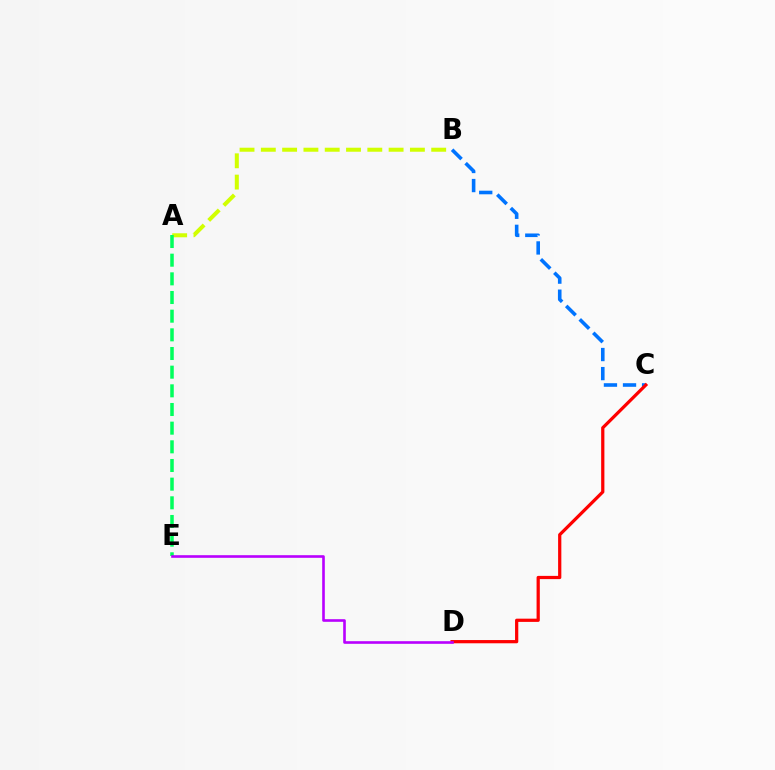{('B', 'C'): [{'color': '#0074ff', 'line_style': 'dashed', 'thickness': 2.59}], ('C', 'D'): [{'color': '#ff0000', 'line_style': 'solid', 'thickness': 2.33}], ('A', 'B'): [{'color': '#d1ff00', 'line_style': 'dashed', 'thickness': 2.89}], ('A', 'E'): [{'color': '#00ff5c', 'line_style': 'dashed', 'thickness': 2.54}], ('D', 'E'): [{'color': '#b900ff', 'line_style': 'solid', 'thickness': 1.89}]}